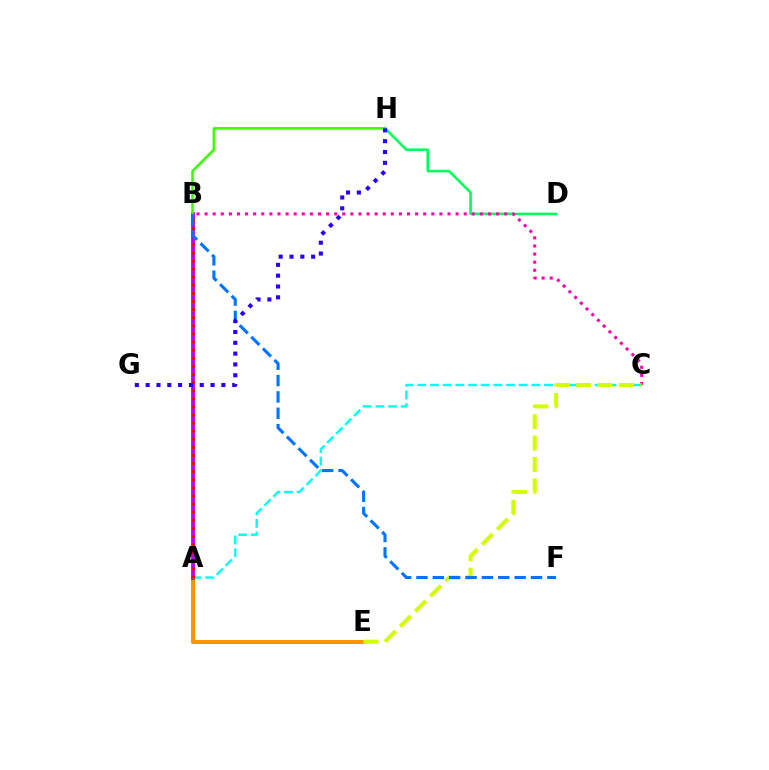{('A', 'E'): [{'color': '#ff9400', 'line_style': 'solid', 'thickness': 2.88}], ('A', 'B'): [{'color': '#b900ff', 'line_style': 'solid', 'thickness': 2.74}, {'color': '#ff0000', 'line_style': 'dotted', 'thickness': 2.2}], ('D', 'H'): [{'color': '#00ff5c', 'line_style': 'solid', 'thickness': 1.87}], ('B', 'C'): [{'color': '#ff00ac', 'line_style': 'dotted', 'thickness': 2.2}], ('A', 'C'): [{'color': '#00fff6', 'line_style': 'dashed', 'thickness': 1.72}], ('C', 'E'): [{'color': '#d1ff00', 'line_style': 'dashed', 'thickness': 2.91}], ('B', 'H'): [{'color': '#3dff00', 'line_style': 'solid', 'thickness': 1.89}], ('B', 'F'): [{'color': '#0074ff', 'line_style': 'dashed', 'thickness': 2.22}], ('G', 'H'): [{'color': '#2500ff', 'line_style': 'dotted', 'thickness': 2.94}]}